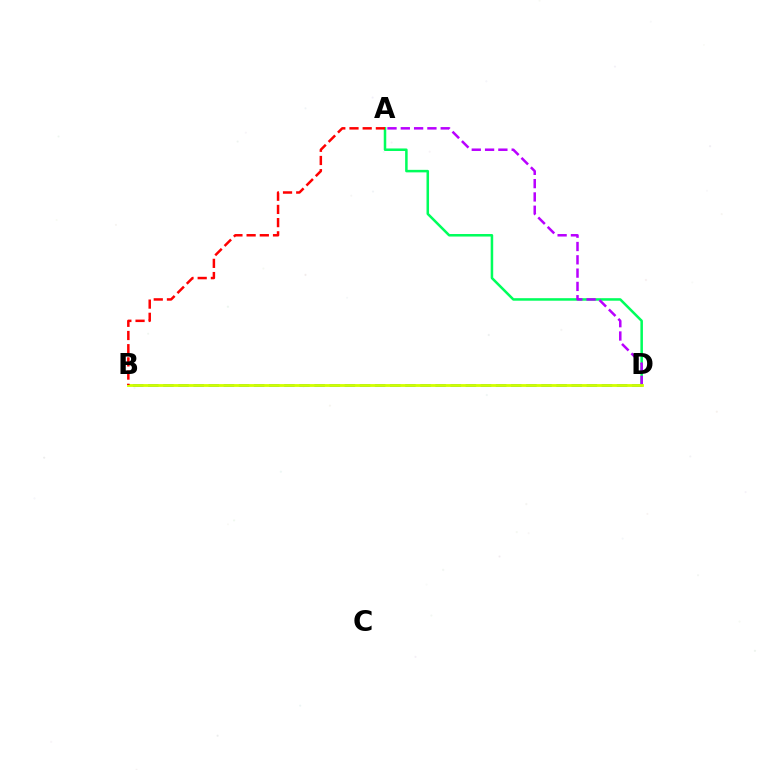{('A', 'D'): [{'color': '#00ff5c', 'line_style': 'solid', 'thickness': 1.82}, {'color': '#b900ff', 'line_style': 'dashed', 'thickness': 1.81}], ('B', 'D'): [{'color': '#0074ff', 'line_style': 'dashed', 'thickness': 2.05}, {'color': '#d1ff00', 'line_style': 'solid', 'thickness': 2.03}], ('A', 'B'): [{'color': '#ff0000', 'line_style': 'dashed', 'thickness': 1.79}]}